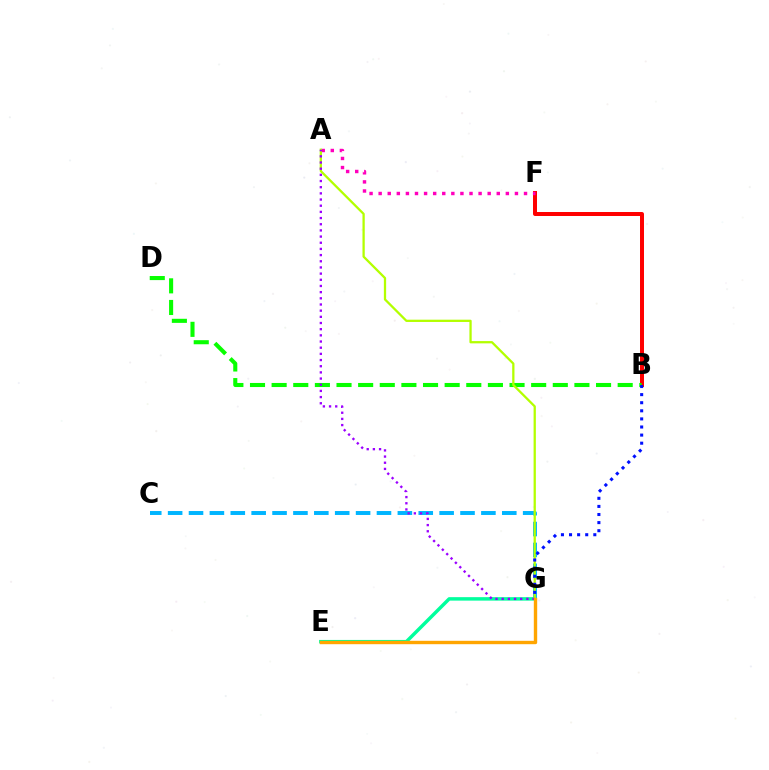{('C', 'G'): [{'color': '#00b5ff', 'line_style': 'dashed', 'thickness': 2.84}], ('E', 'G'): [{'color': '#00ff9d', 'line_style': 'solid', 'thickness': 2.5}, {'color': '#ffa500', 'line_style': 'solid', 'thickness': 2.44}], ('B', 'F'): [{'color': '#ff0000', 'line_style': 'solid', 'thickness': 2.87}], ('B', 'D'): [{'color': '#08ff00', 'line_style': 'dashed', 'thickness': 2.94}], ('A', 'F'): [{'color': '#ff00bd', 'line_style': 'dotted', 'thickness': 2.47}], ('A', 'G'): [{'color': '#b3ff00', 'line_style': 'solid', 'thickness': 1.64}, {'color': '#9b00ff', 'line_style': 'dotted', 'thickness': 1.68}], ('B', 'G'): [{'color': '#0010ff', 'line_style': 'dotted', 'thickness': 2.2}]}